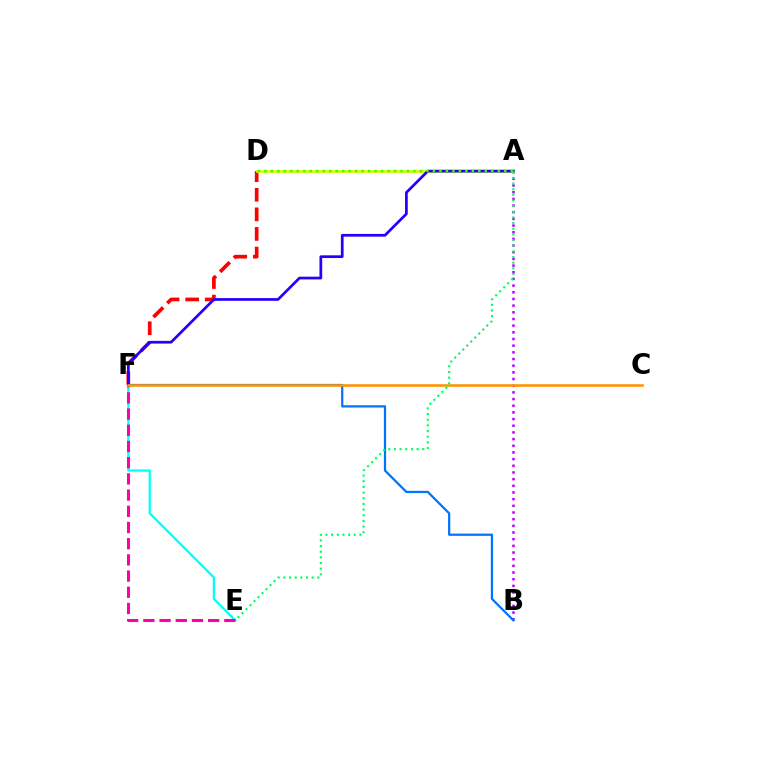{('D', 'F'): [{'color': '#ff0000', 'line_style': 'dashed', 'thickness': 2.66}], ('A', 'B'): [{'color': '#b900ff', 'line_style': 'dotted', 'thickness': 1.81}], ('A', 'D'): [{'color': '#d1ff00', 'line_style': 'solid', 'thickness': 1.92}, {'color': '#3dff00', 'line_style': 'dotted', 'thickness': 1.76}], ('B', 'F'): [{'color': '#0074ff', 'line_style': 'solid', 'thickness': 1.62}], ('E', 'F'): [{'color': '#00fff6', 'line_style': 'solid', 'thickness': 1.62}, {'color': '#ff00ac', 'line_style': 'dashed', 'thickness': 2.2}], ('A', 'F'): [{'color': '#2500ff', 'line_style': 'solid', 'thickness': 1.96}], ('C', 'F'): [{'color': '#ff9400', 'line_style': 'solid', 'thickness': 1.85}], ('A', 'E'): [{'color': '#00ff5c', 'line_style': 'dotted', 'thickness': 1.54}]}